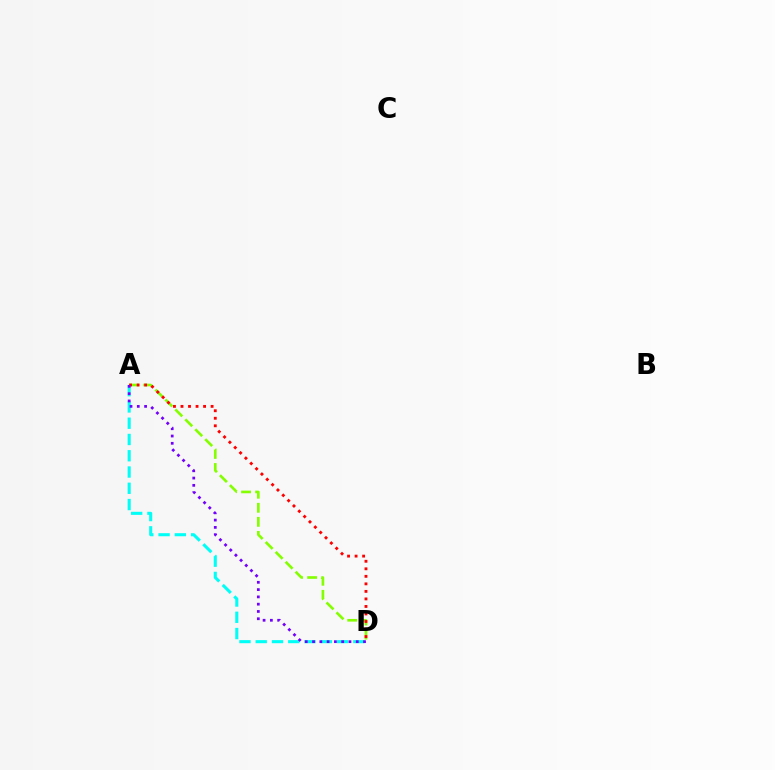{('A', 'D'): [{'color': '#00fff6', 'line_style': 'dashed', 'thickness': 2.21}, {'color': '#84ff00', 'line_style': 'dashed', 'thickness': 1.91}, {'color': '#ff0000', 'line_style': 'dotted', 'thickness': 2.05}, {'color': '#7200ff', 'line_style': 'dotted', 'thickness': 1.98}]}